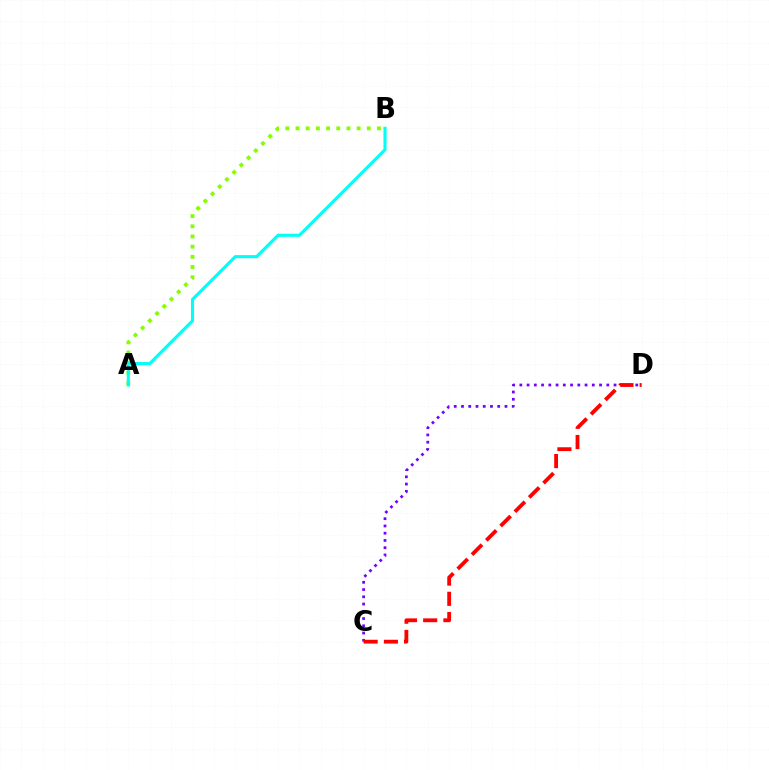{('C', 'D'): [{'color': '#7200ff', 'line_style': 'dotted', 'thickness': 1.97}, {'color': '#ff0000', 'line_style': 'dashed', 'thickness': 2.75}], ('A', 'B'): [{'color': '#84ff00', 'line_style': 'dotted', 'thickness': 2.77}, {'color': '#00fff6', 'line_style': 'solid', 'thickness': 2.24}]}